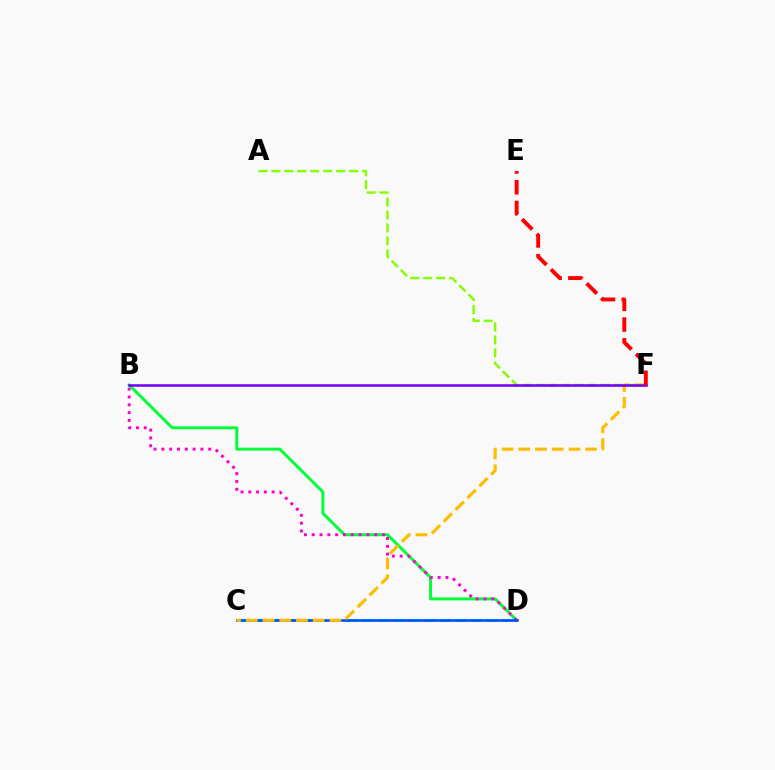{('A', 'F'): [{'color': '#84ff00', 'line_style': 'dashed', 'thickness': 1.76}], ('B', 'D'): [{'color': '#00ff39', 'line_style': 'solid', 'thickness': 2.14}, {'color': '#ff00cf', 'line_style': 'dotted', 'thickness': 2.12}], ('C', 'D'): [{'color': '#00fff6', 'line_style': 'dashed', 'thickness': 2.12}, {'color': '#004bff', 'line_style': 'solid', 'thickness': 1.85}], ('C', 'F'): [{'color': '#ffbd00', 'line_style': 'dashed', 'thickness': 2.27}], ('B', 'F'): [{'color': '#7200ff', 'line_style': 'solid', 'thickness': 1.84}], ('E', 'F'): [{'color': '#ff0000', 'line_style': 'dashed', 'thickness': 2.82}]}